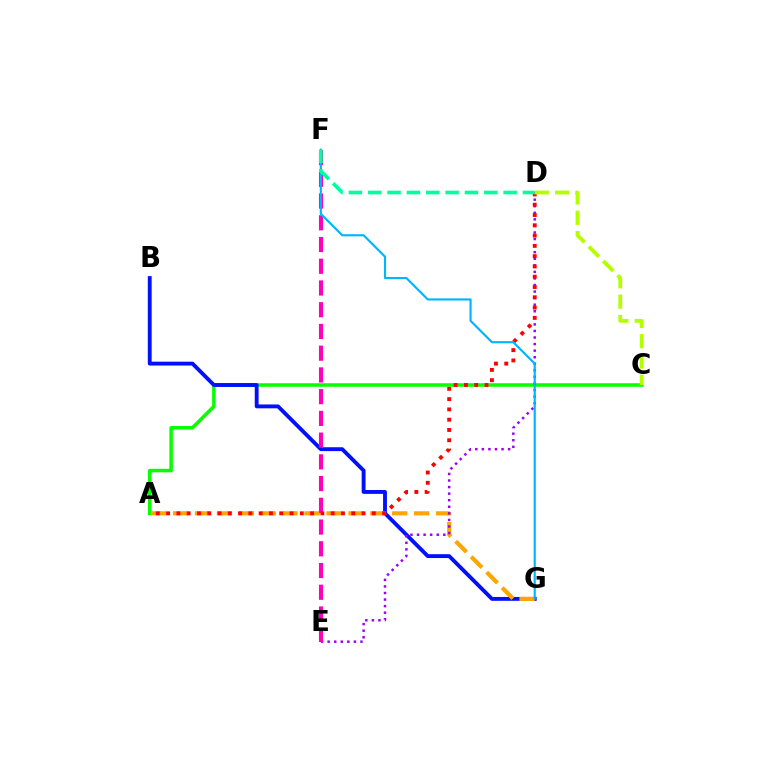{('A', 'C'): [{'color': '#08ff00', 'line_style': 'solid', 'thickness': 2.54}], ('B', 'G'): [{'color': '#0010ff', 'line_style': 'solid', 'thickness': 2.78}], ('A', 'G'): [{'color': '#ffa500', 'line_style': 'dashed', 'thickness': 2.98}], ('D', 'E'): [{'color': '#9b00ff', 'line_style': 'dotted', 'thickness': 1.78}], ('E', 'F'): [{'color': '#ff00bd', 'line_style': 'dashed', 'thickness': 2.95}], ('A', 'D'): [{'color': '#ff0000', 'line_style': 'dotted', 'thickness': 2.79}], ('F', 'G'): [{'color': '#00b5ff', 'line_style': 'solid', 'thickness': 1.55}], ('C', 'D'): [{'color': '#b3ff00', 'line_style': 'dashed', 'thickness': 2.76}], ('D', 'F'): [{'color': '#00ff9d', 'line_style': 'dashed', 'thickness': 2.63}]}